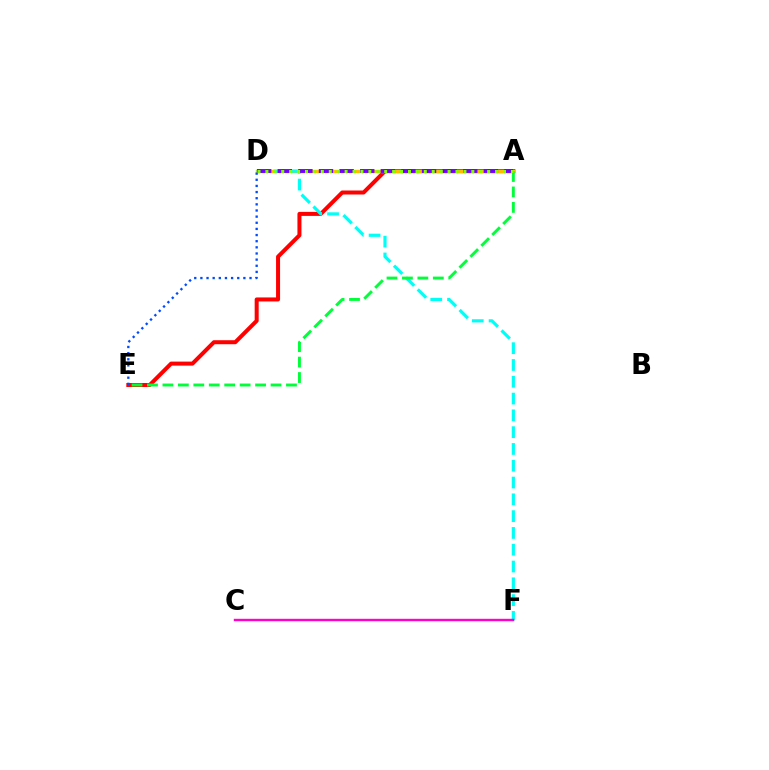{('A', 'E'): [{'color': '#ff0000', 'line_style': 'solid', 'thickness': 2.89}, {'color': '#00ff39', 'line_style': 'dashed', 'thickness': 2.1}], ('A', 'D'): [{'color': '#ffbd00', 'line_style': 'solid', 'thickness': 2.41}, {'color': '#7200ff', 'line_style': 'dashed', 'thickness': 2.8}, {'color': '#84ff00', 'line_style': 'dotted', 'thickness': 2.15}], ('D', 'F'): [{'color': '#00fff6', 'line_style': 'dashed', 'thickness': 2.28}], ('D', 'E'): [{'color': '#004bff', 'line_style': 'dotted', 'thickness': 1.67}], ('C', 'F'): [{'color': '#ff00cf', 'line_style': 'solid', 'thickness': 1.73}]}